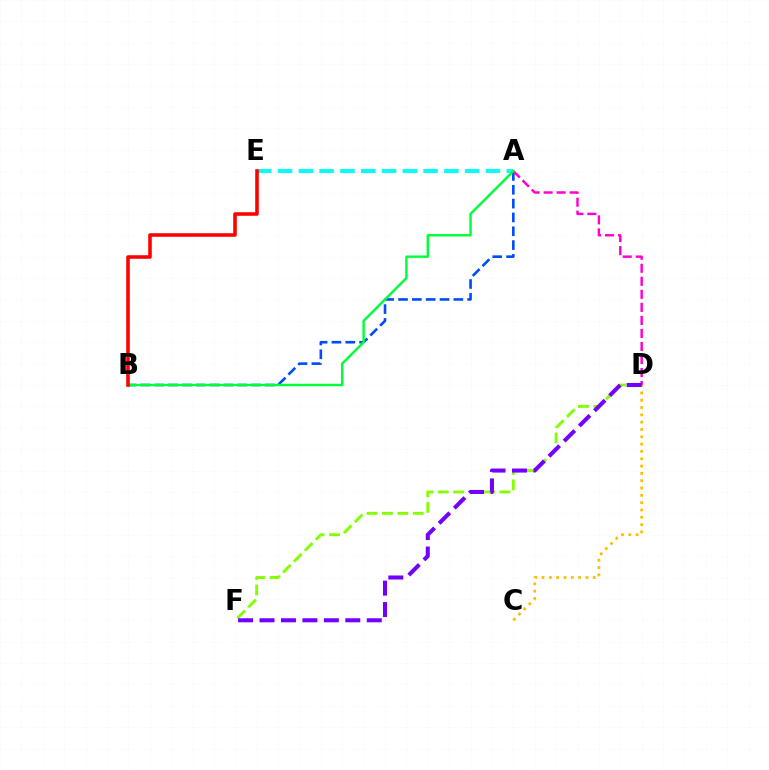{('D', 'F'): [{'color': '#84ff00', 'line_style': 'dashed', 'thickness': 2.1}, {'color': '#7200ff', 'line_style': 'dashed', 'thickness': 2.91}], ('A', 'B'): [{'color': '#004bff', 'line_style': 'dashed', 'thickness': 1.88}, {'color': '#00ff39', 'line_style': 'solid', 'thickness': 1.75}], ('A', 'D'): [{'color': '#ff00cf', 'line_style': 'dashed', 'thickness': 1.77}], ('C', 'D'): [{'color': '#ffbd00', 'line_style': 'dotted', 'thickness': 1.99}], ('A', 'E'): [{'color': '#00fff6', 'line_style': 'dashed', 'thickness': 2.82}], ('B', 'E'): [{'color': '#ff0000', 'line_style': 'solid', 'thickness': 2.56}]}